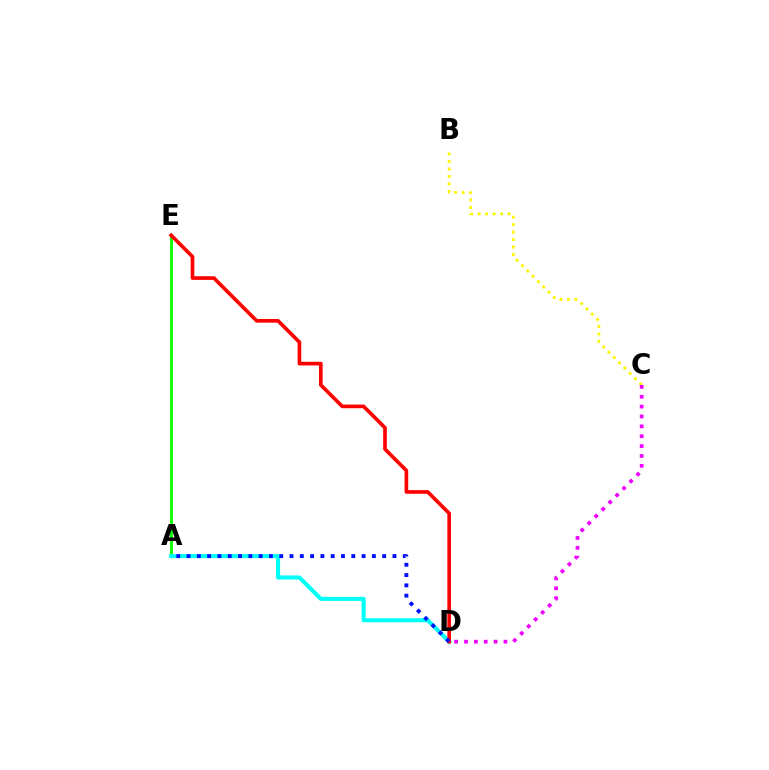{('A', 'E'): [{'color': '#08ff00', 'line_style': 'solid', 'thickness': 2.04}], ('A', 'D'): [{'color': '#00fff6', 'line_style': 'solid', 'thickness': 2.93}, {'color': '#0010ff', 'line_style': 'dotted', 'thickness': 2.8}], ('D', 'E'): [{'color': '#ff0000', 'line_style': 'solid', 'thickness': 2.63}], ('B', 'C'): [{'color': '#fcf500', 'line_style': 'dotted', 'thickness': 2.03}], ('C', 'D'): [{'color': '#ee00ff', 'line_style': 'dotted', 'thickness': 2.68}]}